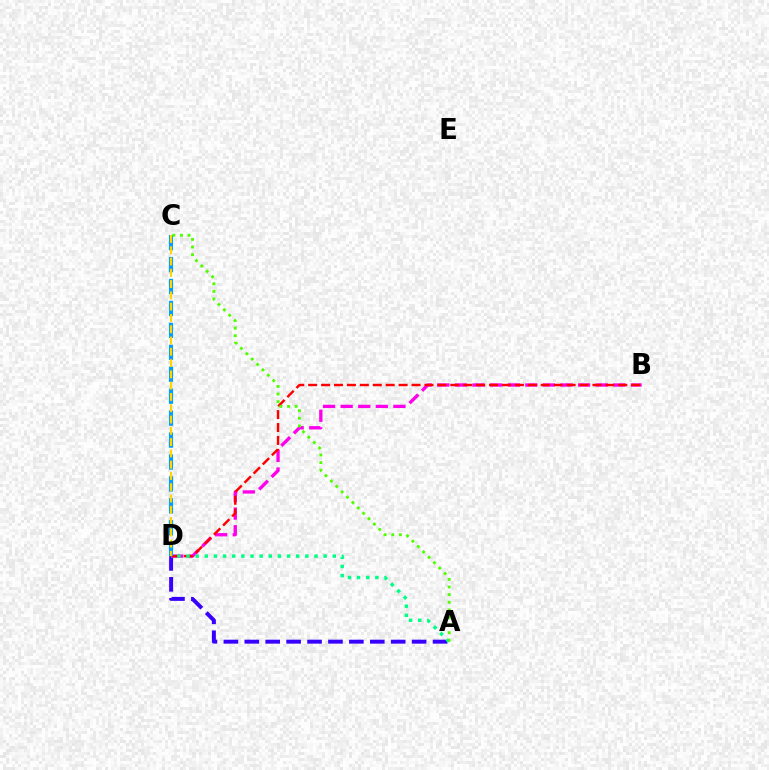{('A', 'D'): [{'color': '#3700ff', 'line_style': 'dashed', 'thickness': 2.84}, {'color': '#00ff86', 'line_style': 'dotted', 'thickness': 2.48}], ('B', 'D'): [{'color': '#ff00ed', 'line_style': 'dashed', 'thickness': 2.39}, {'color': '#ff0000', 'line_style': 'dashed', 'thickness': 1.76}], ('C', 'D'): [{'color': '#009eff', 'line_style': 'dashed', 'thickness': 2.98}, {'color': '#ffd500', 'line_style': 'dashed', 'thickness': 1.53}], ('A', 'C'): [{'color': '#4fff00', 'line_style': 'dotted', 'thickness': 2.07}]}